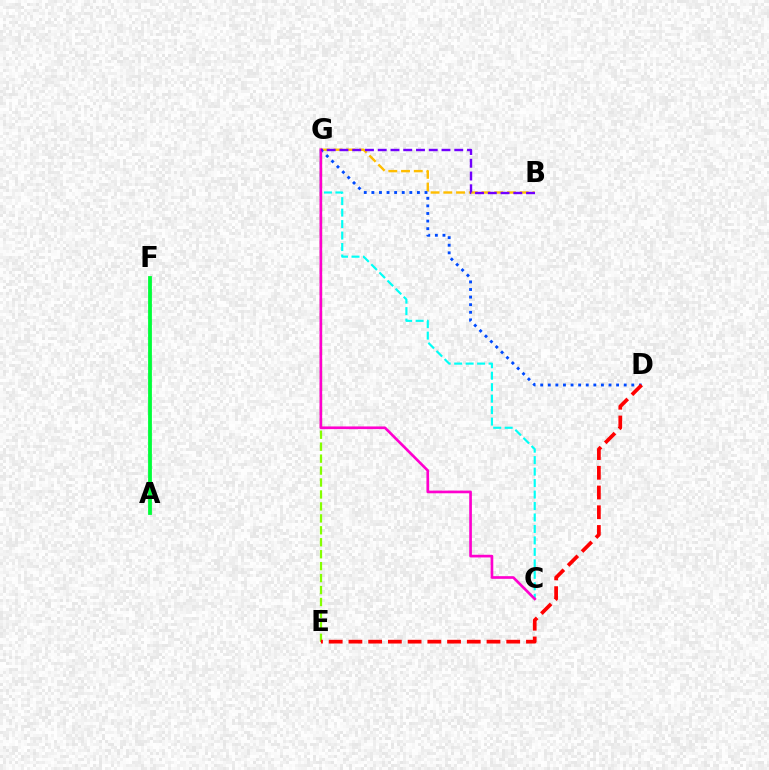{('B', 'G'): [{'color': '#ffbd00', 'line_style': 'dashed', 'thickness': 1.73}, {'color': '#7200ff', 'line_style': 'dashed', 'thickness': 1.73}], ('C', 'G'): [{'color': '#00fff6', 'line_style': 'dashed', 'thickness': 1.56}, {'color': '#ff00cf', 'line_style': 'solid', 'thickness': 1.93}], ('A', 'F'): [{'color': '#00ff39', 'line_style': 'solid', 'thickness': 2.73}], ('E', 'G'): [{'color': '#84ff00', 'line_style': 'dashed', 'thickness': 1.62}], ('D', 'G'): [{'color': '#004bff', 'line_style': 'dotted', 'thickness': 2.06}], ('D', 'E'): [{'color': '#ff0000', 'line_style': 'dashed', 'thickness': 2.68}]}